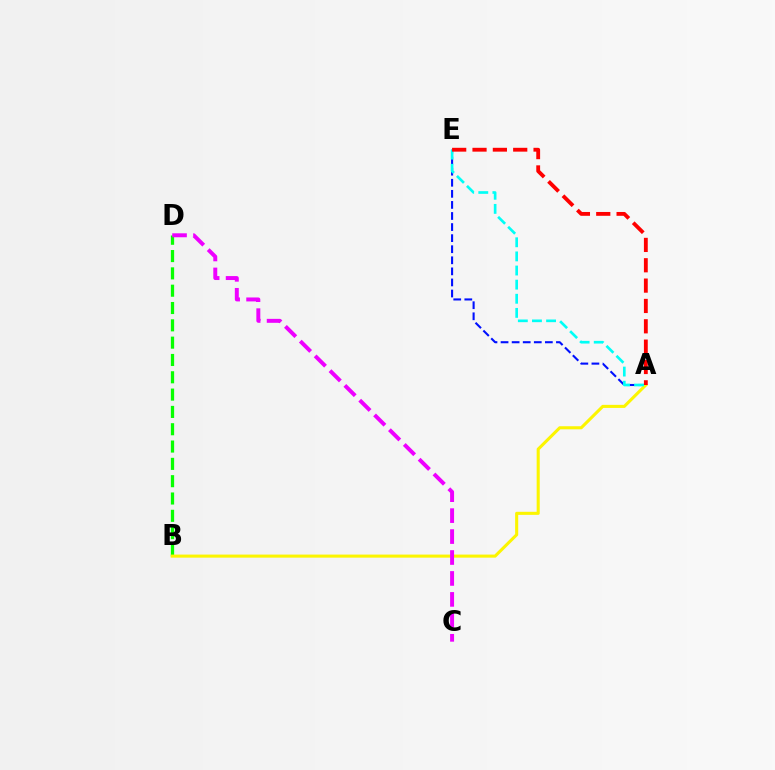{('B', 'D'): [{'color': '#08ff00', 'line_style': 'dashed', 'thickness': 2.35}], ('A', 'E'): [{'color': '#0010ff', 'line_style': 'dashed', 'thickness': 1.5}, {'color': '#00fff6', 'line_style': 'dashed', 'thickness': 1.92}, {'color': '#ff0000', 'line_style': 'dashed', 'thickness': 2.76}], ('A', 'B'): [{'color': '#fcf500', 'line_style': 'solid', 'thickness': 2.21}], ('C', 'D'): [{'color': '#ee00ff', 'line_style': 'dashed', 'thickness': 2.84}]}